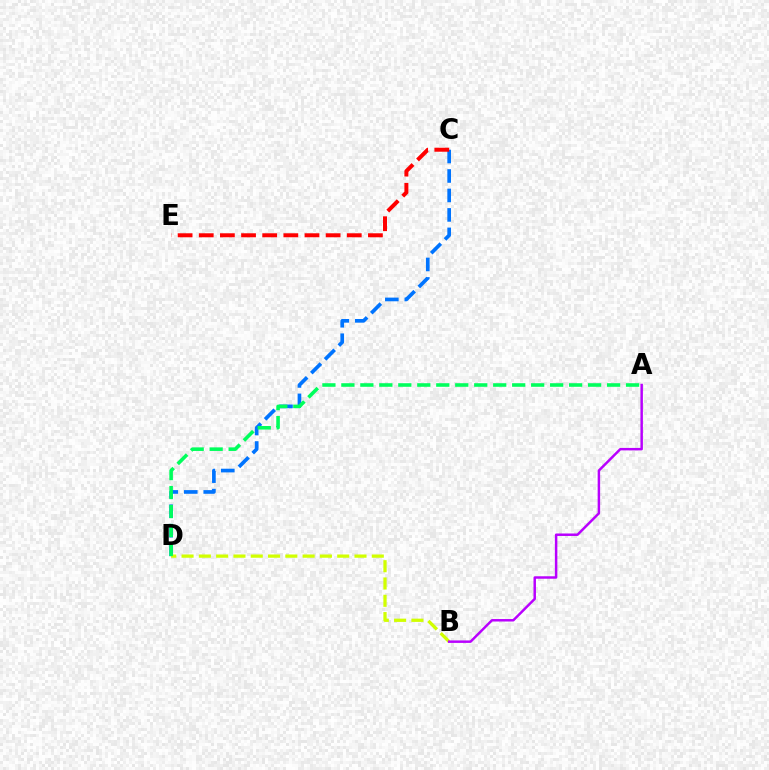{('C', 'D'): [{'color': '#0074ff', 'line_style': 'dashed', 'thickness': 2.64}], ('B', 'D'): [{'color': '#d1ff00', 'line_style': 'dashed', 'thickness': 2.35}], ('A', 'D'): [{'color': '#00ff5c', 'line_style': 'dashed', 'thickness': 2.58}], ('A', 'B'): [{'color': '#b900ff', 'line_style': 'solid', 'thickness': 1.78}], ('C', 'E'): [{'color': '#ff0000', 'line_style': 'dashed', 'thickness': 2.87}]}